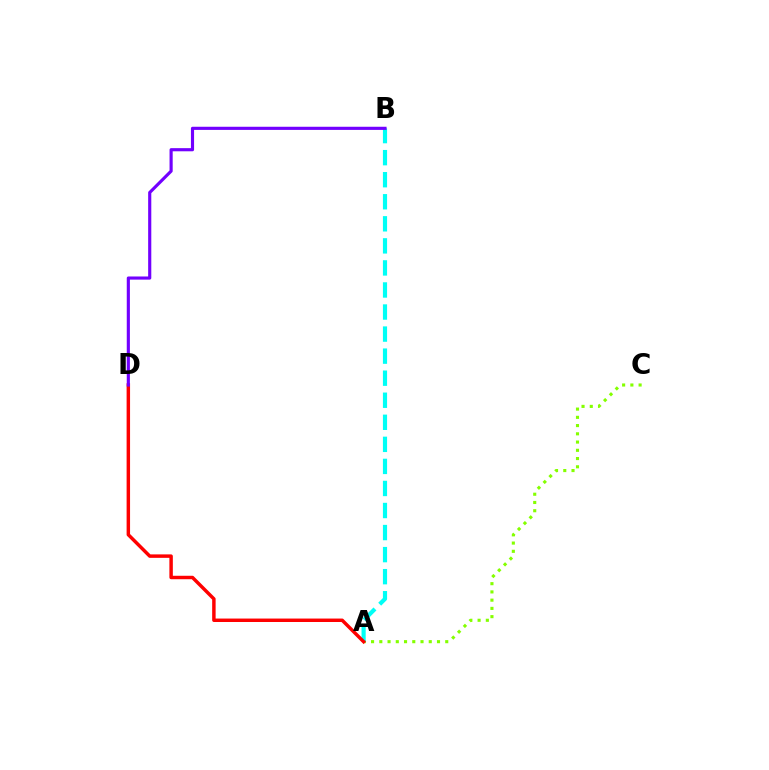{('A', 'C'): [{'color': '#84ff00', 'line_style': 'dotted', 'thickness': 2.24}], ('A', 'B'): [{'color': '#00fff6', 'line_style': 'dashed', 'thickness': 3.0}], ('A', 'D'): [{'color': '#ff0000', 'line_style': 'solid', 'thickness': 2.49}], ('B', 'D'): [{'color': '#7200ff', 'line_style': 'solid', 'thickness': 2.26}]}